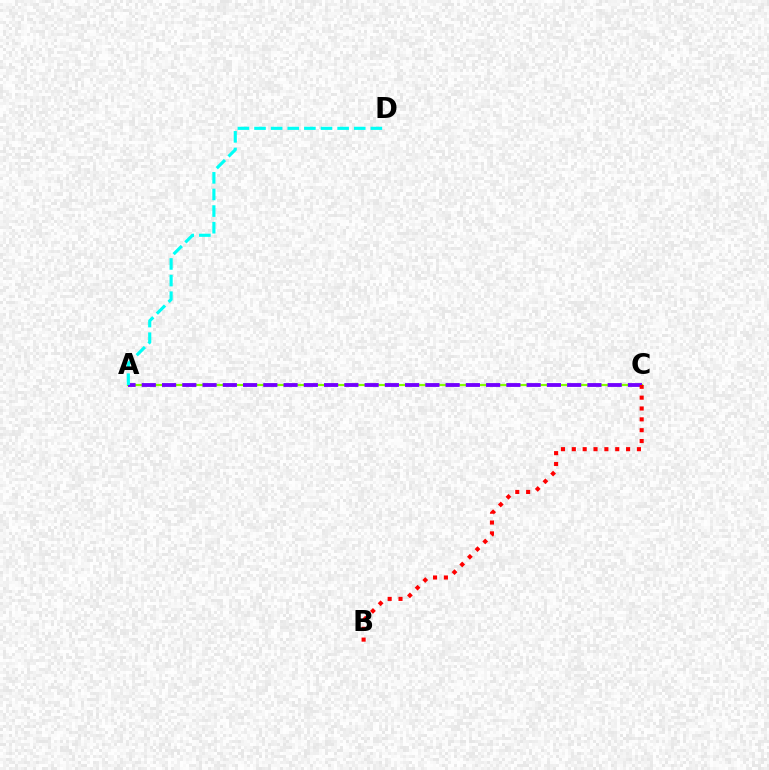{('A', 'C'): [{'color': '#84ff00', 'line_style': 'solid', 'thickness': 1.56}, {'color': '#7200ff', 'line_style': 'dashed', 'thickness': 2.75}], ('A', 'D'): [{'color': '#00fff6', 'line_style': 'dashed', 'thickness': 2.26}], ('B', 'C'): [{'color': '#ff0000', 'line_style': 'dotted', 'thickness': 2.95}]}